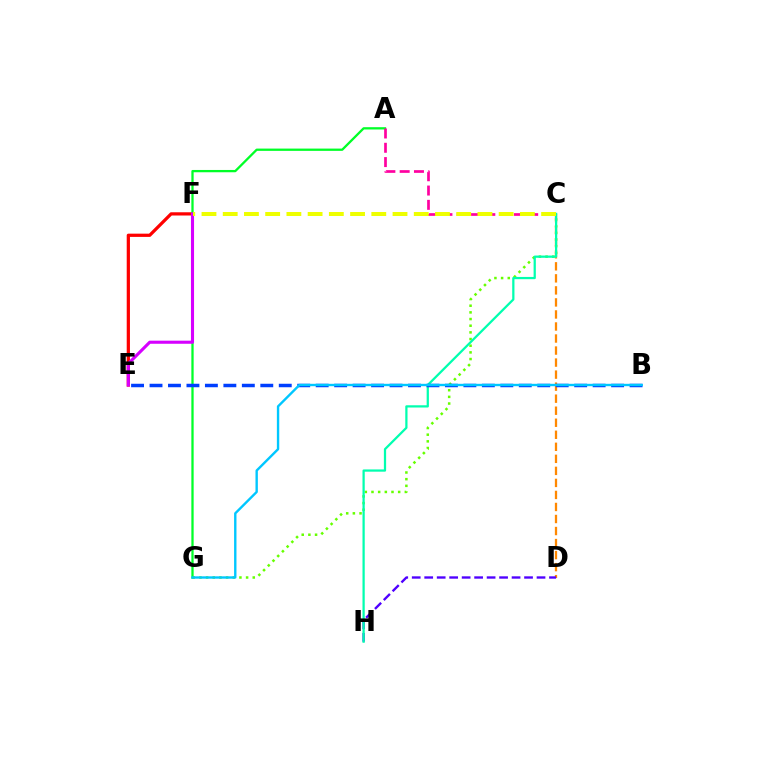{('C', 'D'): [{'color': '#ff8800', 'line_style': 'dashed', 'thickness': 1.63}], ('E', 'F'): [{'color': '#ff0000', 'line_style': 'solid', 'thickness': 2.33}, {'color': '#d600ff', 'line_style': 'solid', 'thickness': 2.23}], ('C', 'G'): [{'color': '#66ff00', 'line_style': 'dotted', 'thickness': 1.81}], ('A', 'G'): [{'color': '#00ff27', 'line_style': 'solid', 'thickness': 1.65}], ('A', 'C'): [{'color': '#ff00a0', 'line_style': 'dashed', 'thickness': 1.94}], ('D', 'H'): [{'color': '#4f00ff', 'line_style': 'dashed', 'thickness': 1.7}], ('C', 'H'): [{'color': '#00ffaf', 'line_style': 'solid', 'thickness': 1.62}], ('B', 'E'): [{'color': '#003fff', 'line_style': 'dashed', 'thickness': 2.51}], ('B', 'G'): [{'color': '#00c7ff', 'line_style': 'solid', 'thickness': 1.72}], ('C', 'F'): [{'color': '#eeff00', 'line_style': 'dashed', 'thickness': 2.88}]}